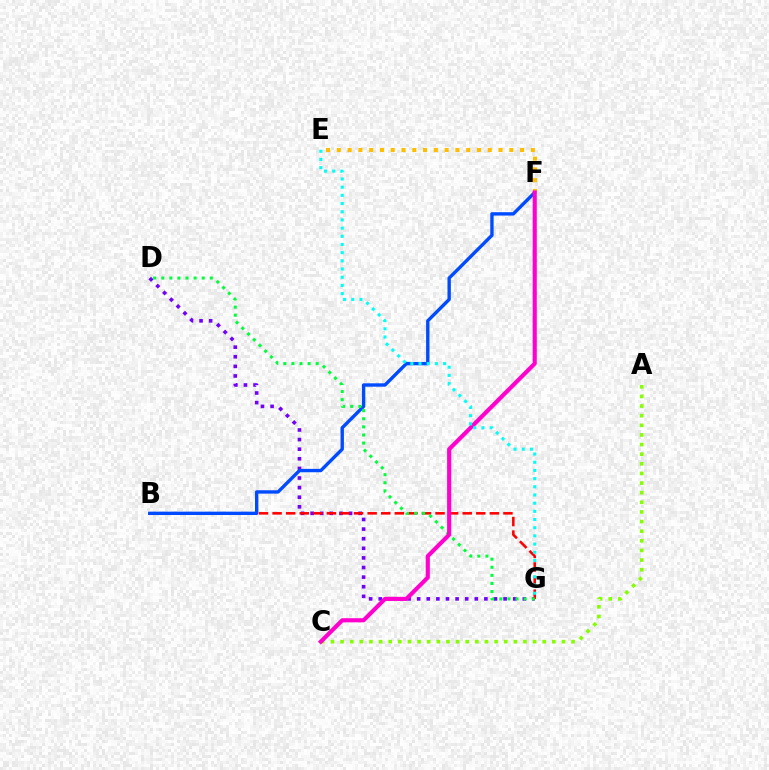{('A', 'C'): [{'color': '#84ff00', 'line_style': 'dotted', 'thickness': 2.62}], ('D', 'G'): [{'color': '#7200ff', 'line_style': 'dotted', 'thickness': 2.61}, {'color': '#00ff39', 'line_style': 'dotted', 'thickness': 2.2}], ('B', 'G'): [{'color': '#ff0000', 'line_style': 'dashed', 'thickness': 1.84}], ('B', 'F'): [{'color': '#004bff', 'line_style': 'solid', 'thickness': 2.43}], ('E', 'F'): [{'color': '#ffbd00', 'line_style': 'dotted', 'thickness': 2.93}], ('C', 'F'): [{'color': '#ff00cf', 'line_style': 'solid', 'thickness': 2.97}], ('E', 'G'): [{'color': '#00fff6', 'line_style': 'dotted', 'thickness': 2.22}]}